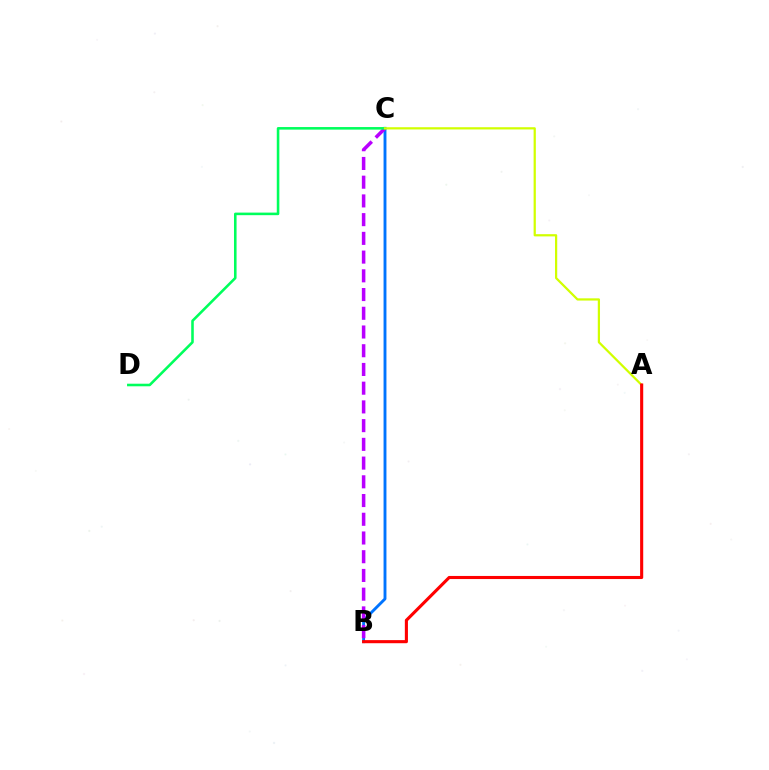{('B', 'C'): [{'color': '#0074ff', 'line_style': 'solid', 'thickness': 2.08}, {'color': '#b900ff', 'line_style': 'dashed', 'thickness': 2.54}], ('C', 'D'): [{'color': '#00ff5c', 'line_style': 'solid', 'thickness': 1.85}], ('A', 'C'): [{'color': '#d1ff00', 'line_style': 'solid', 'thickness': 1.6}], ('A', 'B'): [{'color': '#ff0000', 'line_style': 'solid', 'thickness': 2.23}]}